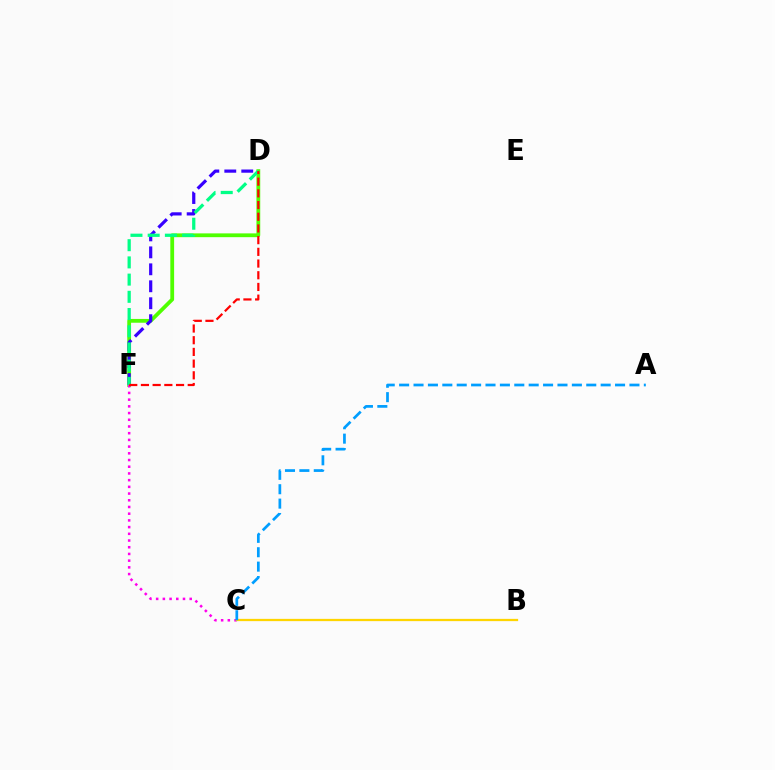{('D', 'F'): [{'color': '#4fff00', 'line_style': 'solid', 'thickness': 2.73}, {'color': '#3700ff', 'line_style': 'dashed', 'thickness': 2.3}, {'color': '#00ff86', 'line_style': 'dashed', 'thickness': 2.34}, {'color': '#ff0000', 'line_style': 'dashed', 'thickness': 1.59}], ('C', 'F'): [{'color': '#ff00ed', 'line_style': 'dotted', 'thickness': 1.82}], ('B', 'C'): [{'color': '#ffd500', 'line_style': 'solid', 'thickness': 1.63}], ('A', 'C'): [{'color': '#009eff', 'line_style': 'dashed', 'thickness': 1.96}]}